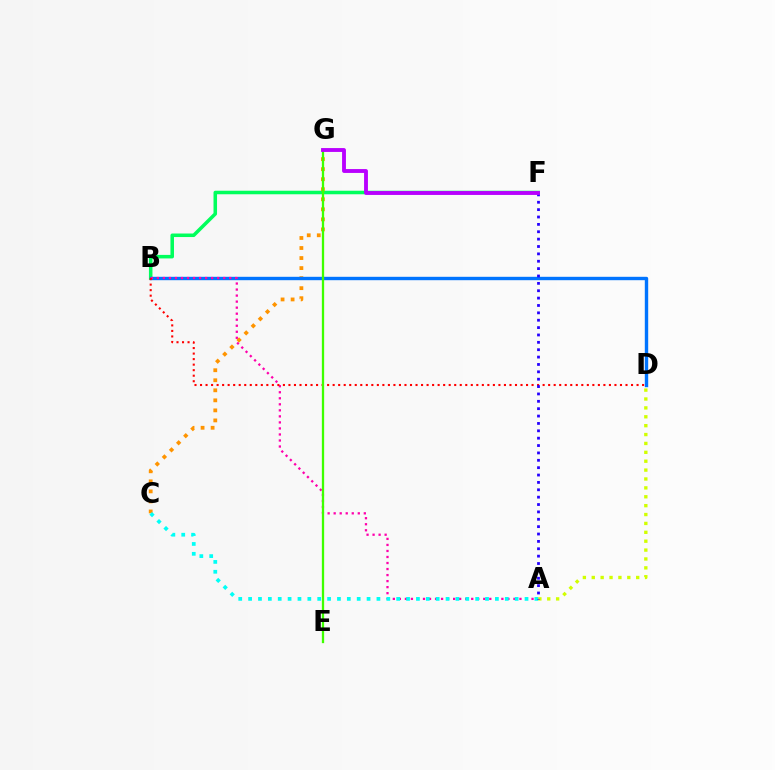{('B', 'F'): [{'color': '#00ff5c', 'line_style': 'solid', 'thickness': 2.54}], ('C', 'G'): [{'color': '#ff9400', 'line_style': 'dotted', 'thickness': 2.73}], ('B', 'D'): [{'color': '#0074ff', 'line_style': 'solid', 'thickness': 2.44}, {'color': '#ff0000', 'line_style': 'dotted', 'thickness': 1.5}], ('A', 'D'): [{'color': '#d1ff00', 'line_style': 'dotted', 'thickness': 2.41}], ('A', 'B'): [{'color': '#ff00ac', 'line_style': 'dotted', 'thickness': 1.64}], ('A', 'C'): [{'color': '#00fff6', 'line_style': 'dotted', 'thickness': 2.68}], ('E', 'G'): [{'color': '#3dff00', 'line_style': 'solid', 'thickness': 1.66}], ('A', 'F'): [{'color': '#2500ff', 'line_style': 'dotted', 'thickness': 2.0}], ('F', 'G'): [{'color': '#b900ff', 'line_style': 'solid', 'thickness': 2.78}]}